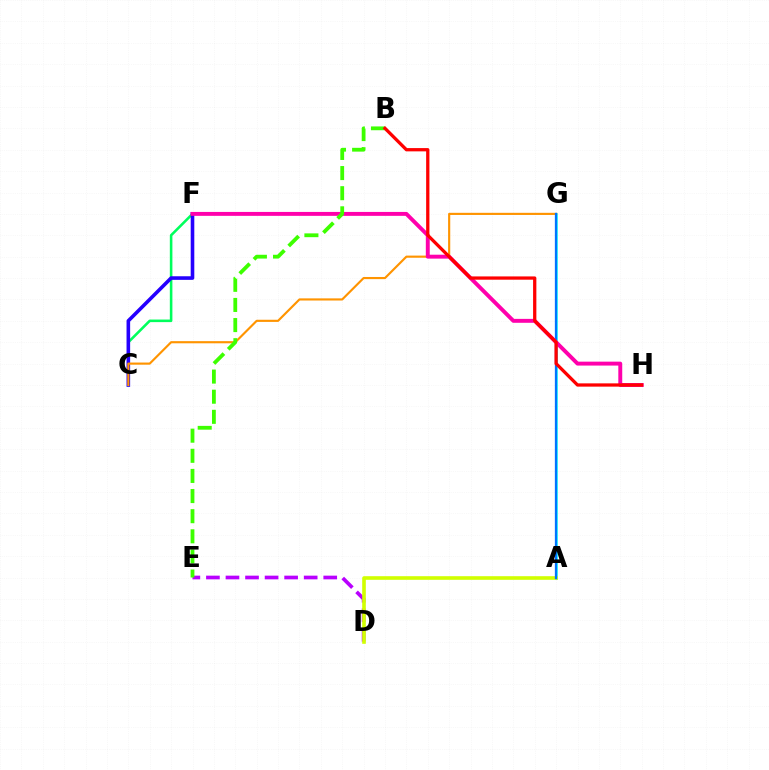{('A', 'G'): [{'color': '#00fff6', 'line_style': 'solid', 'thickness': 1.8}, {'color': '#0074ff', 'line_style': 'solid', 'thickness': 1.64}], ('C', 'F'): [{'color': '#00ff5c', 'line_style': 'solid', 'thickness': 1.85}, {'color': '#2500ff', 'line_style': 'solid', 'thickness': 2.59}], ('D', 'E'): [{'color': '#b900ff', 'line_style': 'dashed', 'thickness': 2.66}], ('A', 'D'): [{'color': '#d1ff00', 'line_style': 'solid', 'thickness': 2.6}], ('C', 'G'): [{'color': '#ff9400', 'line_style': 'solid', 'thickness': 1.55}], ('F', 'H'): [{'color': '#ff00ac', 'line_style': 'solid', 'thickness': 2.82}], ('B', 'E'): [{'color': '#3dff00', 'line_style': 'dashed', 'thickness': 2.73}], ('B', 'H'): [{'color': '#ff0000', 'line_style': 'solid', 'thickness': 2.36}]}